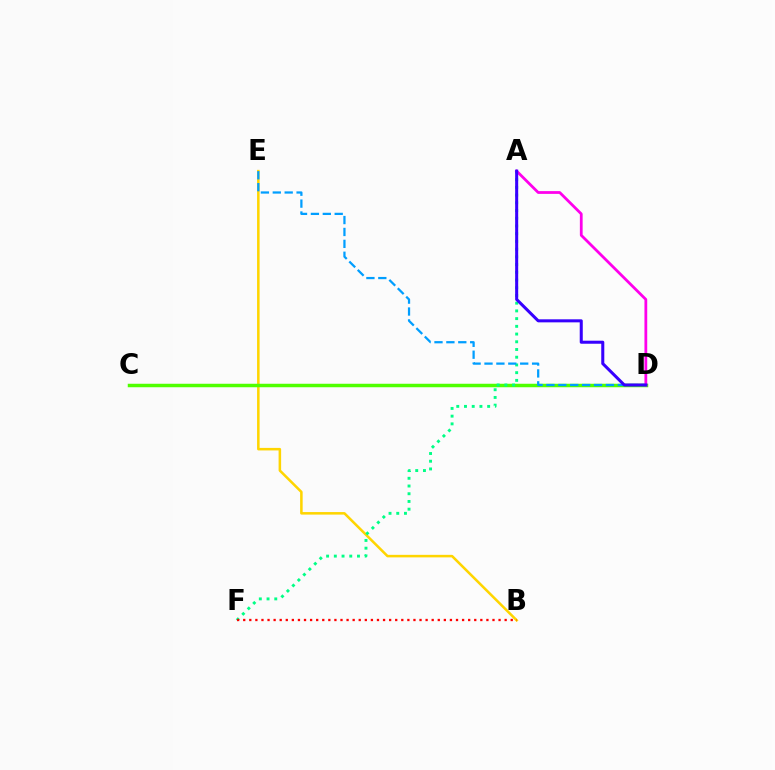{('B', 'E'): [{'color': '#ffd500', 'line_style': 'solid', 'thickness': 1.83}], ('C', 'D'): [{'color': '#4fff00', 'line_style': 'solid', 'thickness': 2.51}], ('A', 'F'): [{'color': '#00ff86', 'line_style': 'dotted', 'thickness': 2.1}], ('A', 'D'): [{'color': '#ff00ed', 'line_style': 'solid', 'thickness': 2.0}, {'color': '#3700ff', 'line_style': 'solid', 'thickness': 2.19}], ('B', 'F'): [{'color': '#ff0000', 'line_style': 'dotted', 'thickness': 1.65}], ('D', 'E'): [{'color': '#009eff', 'line_style': 'dashed', 'thickness': 1.62}]}